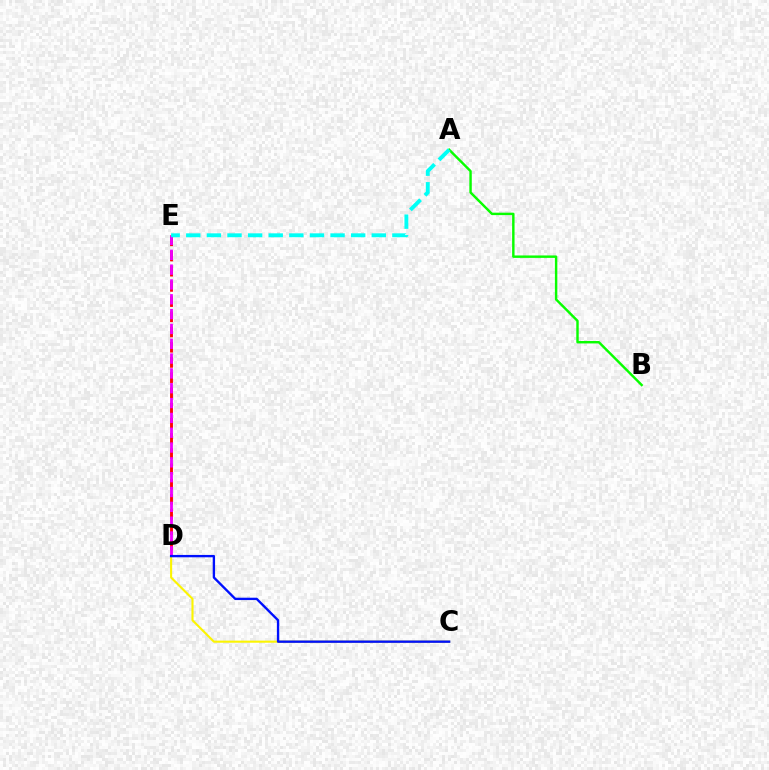{('A', 'B'): [{'color': '#08ff00', 'line_style': 'solid', 'thickness': 1.75}], ('D', 'E'): [{'color': '#ff0000', 'line_style': 'dashed', 'thickness': 2.07}, {'color': '#ee00ff', 'line_style': 'dashed', 'thickness': 2.01}], ('C', 'D'): [{'color': '#fcf500', 'line_style': 'solid', 'thickness': 1.51}, {'color': '#0010ff', 'line_style': 'solid', 'thickness': 1.7}], ('A', 'E'): [{'color': '#00fff6', 'line_style': 'dashed', 'thickness': 2.8}]}